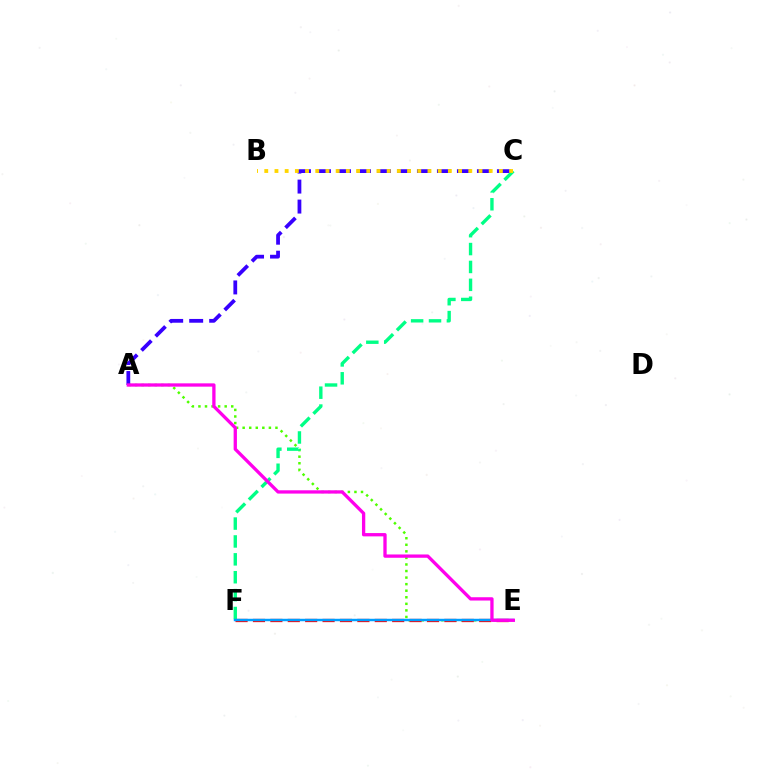{('A', 'E'): [{'color': '#4fff00', 'line_style': 'dotted', 'thickness': 1.78}, {'color': '#ff00ed', 'line_style': 'solid', 'thickness': 2.38}], ('E', 'F'): [{'color': '#ff0000', 'line_style': 'dashed', 'thickness': 2.36}, {'color': '#009eff', 'line_style': 'solid', 'thickness': 1.76}], ('C', 'F'): [{'color': '#00ff86', 'line_style': 'dashed', 'thickness': 2.43}], ('A', 'C'): [{'color': '#3700ff', 'line_style': 'dashed', 'thickness': 2.72}], ('B', 'C'): [{'color': '#ffd500', 'line_style': 'dotted', 'thickness': 2.77}]}